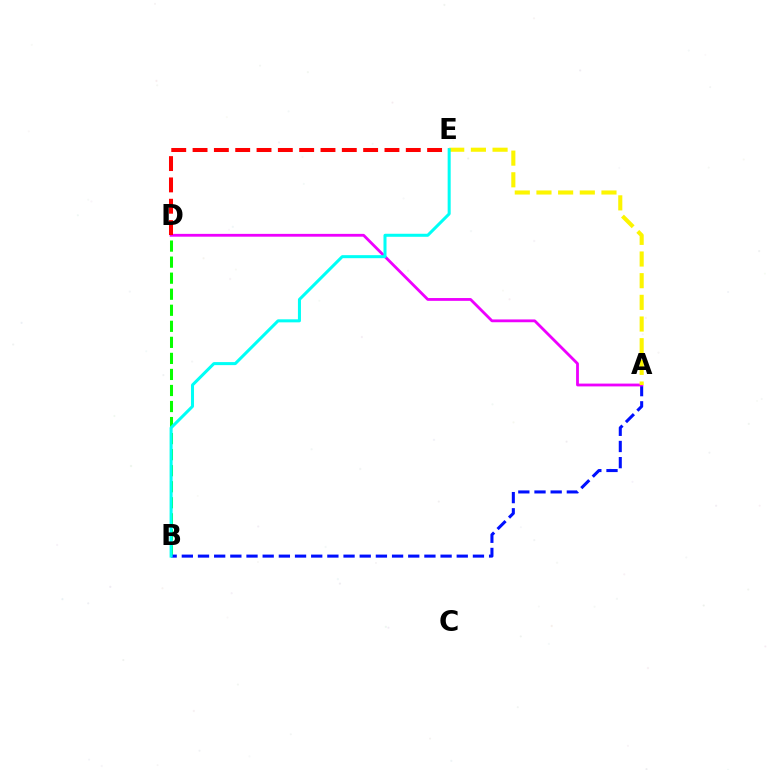{('B', 'D'): [{'color': '#08ff00', 'line_style': 'dashed', 'thickness': 2.18}], ('A', 'B'): [{'color': '#0010ff', 'line_style': 'dashed', 'thickness': 2.2}], ('A', 'D'): [{'color': '#ee00ff', 'line_style': 'solid', 'thickness': 2.02}], ('D', 'E'): [{'color': '#ff0000', 'line_style': 'dashed', 'thickness': 2.9}], ('A', 'E'): [{'color': '#fcf500', 'line_style': 'dashed', 'thickness': 2.94}], ('B', 'E'): [{'color': '#00fff6', 'line_style': 'solid', 'thickness': 2.18}]}